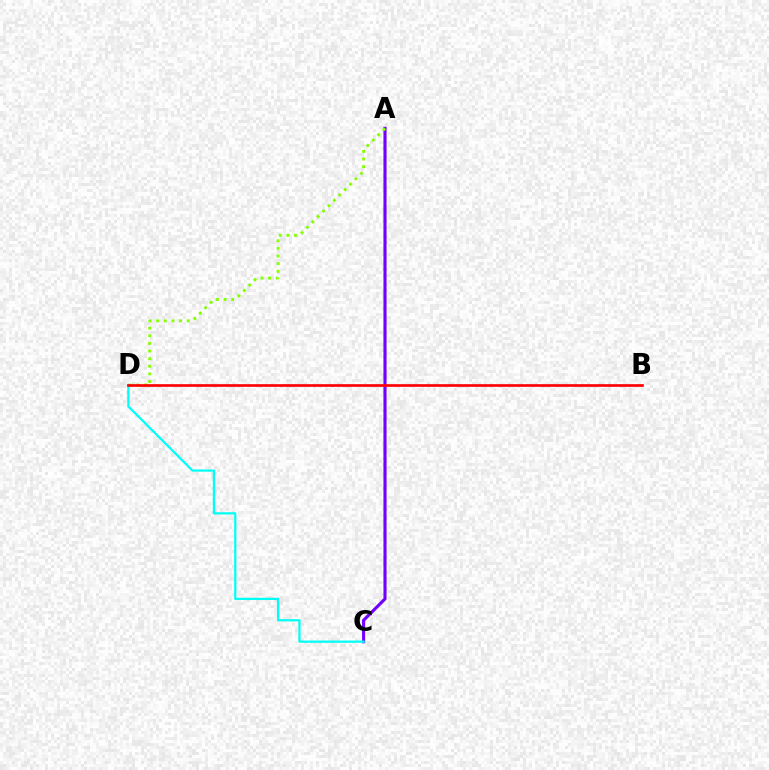{('A', 'C'): [{'color': '#7200ff', 'line_style': 'solid', 'thickness': 2.24}], ('C', 'D'): [{'color': '#00fff6', 'line_style': 'solid', 'thickness': 1.61}], ('A', 'D'): [{'color': '#84ff00', 'line_style': 'dotted', 'thickness': 2.07}], ('B', 'D'): [{'color': '#ff0000', 'line_style': 'solid', 'thickness': 1.92}]}